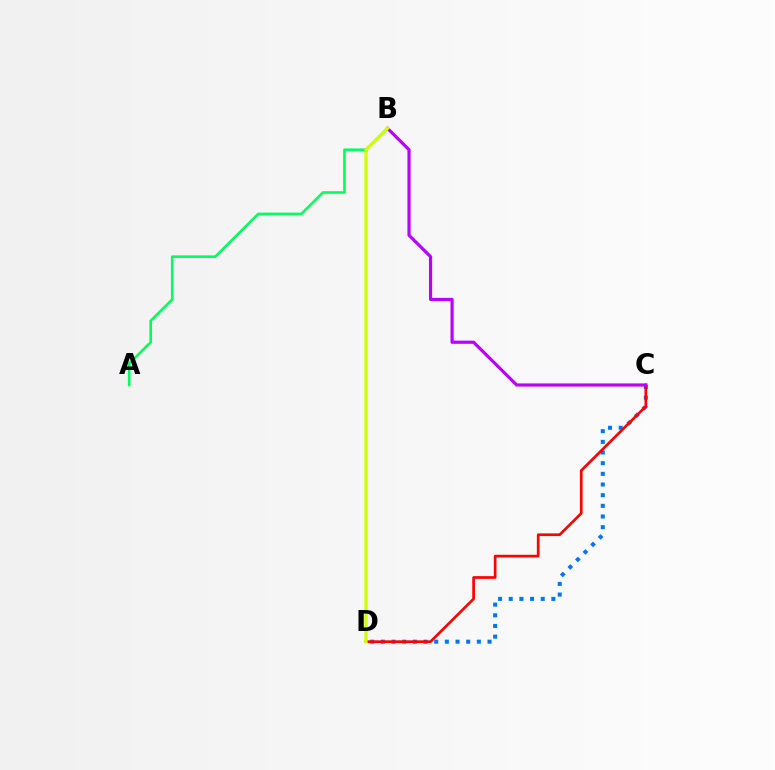{('C', 'D'): [{'color': '#0074ff', 'line_style': 'dotted', 'thickness': 2.9}, {'color': '#ff0000', 'line_style': 'solid', 'thickness': 1.93}], ('A', 'B'): [{'color': '#00ff5c', 'line_style': 'solid', 'thickness': 1.88}], ('B', 'C'): [{'color': '#b900ff', 'line_style': 'solid', 'thickness': 2.28}], ('B', 'D'): [{'color': '#d1ff00', 'line_style': 'solid', 'thickness': 2.34}]}